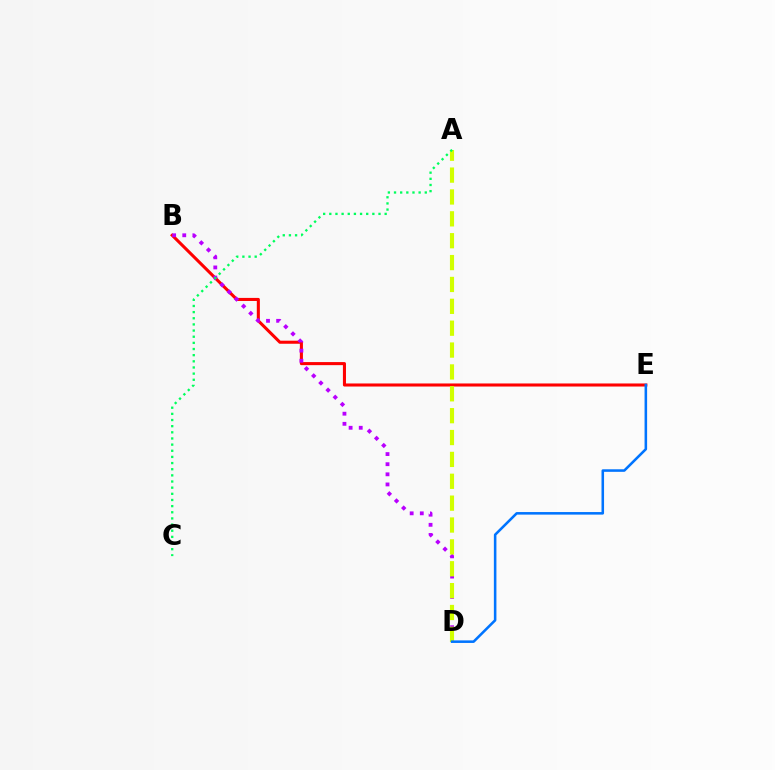{('B', 'E'): [{'color': '#ff0000', 'line_style': 'solid', 'thickness': 2.21}], ('B', 'D'): [{'color': '#b900ff', 'line_style': 'dotted', 'thickness': 2.75}], ('A', 'D'): [{'color': '#d1ff00', 'line_style': 'dashed', 'thickness': 2.97}], ('D', 'E'): [{'color': '#0074ff', 'line_style': 'solid', 'thickness': 1.84}], ('A', 'C'): [{'color': '#00ff5c', 'line_style': 'dotted', 'thickness': 1.67}]}